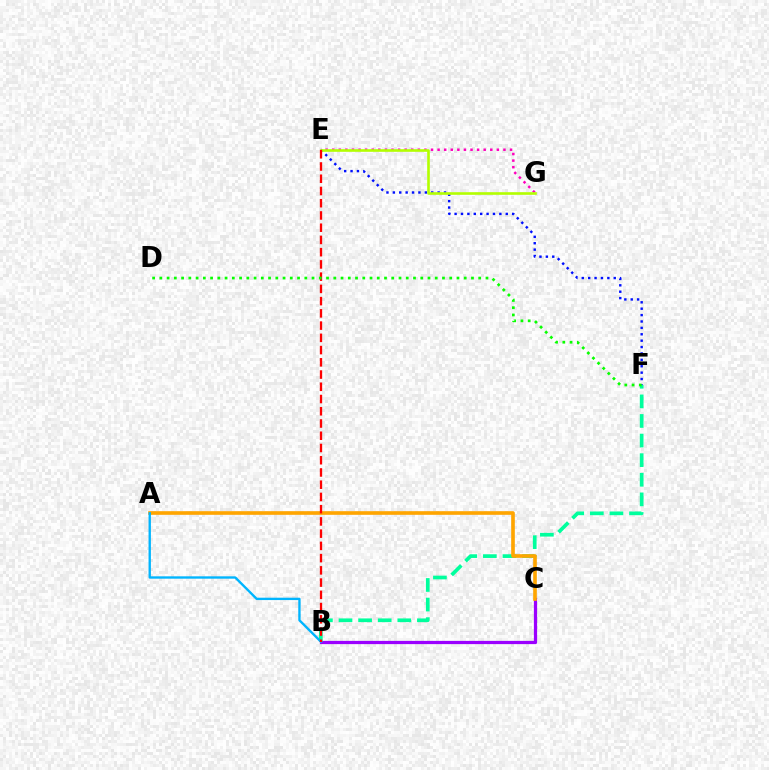{('E', 'F'): [{'color': '#0010ff', 'line_style': 'dotted', 'thickness': 1.74}], ('B', 'C'): [{'color': '#9b00ff', 'line_style': 'solid', 'thickness': 2.33}], ('B', 'F'): [{'color': '#00ff9d', 'line_style': 'dashed', 'thickness': 2.66}], ('E', 'G'): [{'color': '#ff00bd', 'line_style': 'dotted', 'thickness': 1.79}, {'color': '#b3ff00', 'line_style': 'solid', 'thickness': 1.89}], ('A', 'C'): [{'color': '#ffa500', 'line_style': 'solid', 'thickness': 2.62}], ('A', 'B'): [{'color': '#00b5ff', 'line_style': 'solid', 'thickness': 1.7}], ('B', 'E'): [{'color': '#ff0000', 'line_style': 'dashed', 'thickness': 1.66}], ('D', 'F'): [{'color': '#08ff00', 'line_style': 'dotted', 'thickness': 1.97}]}